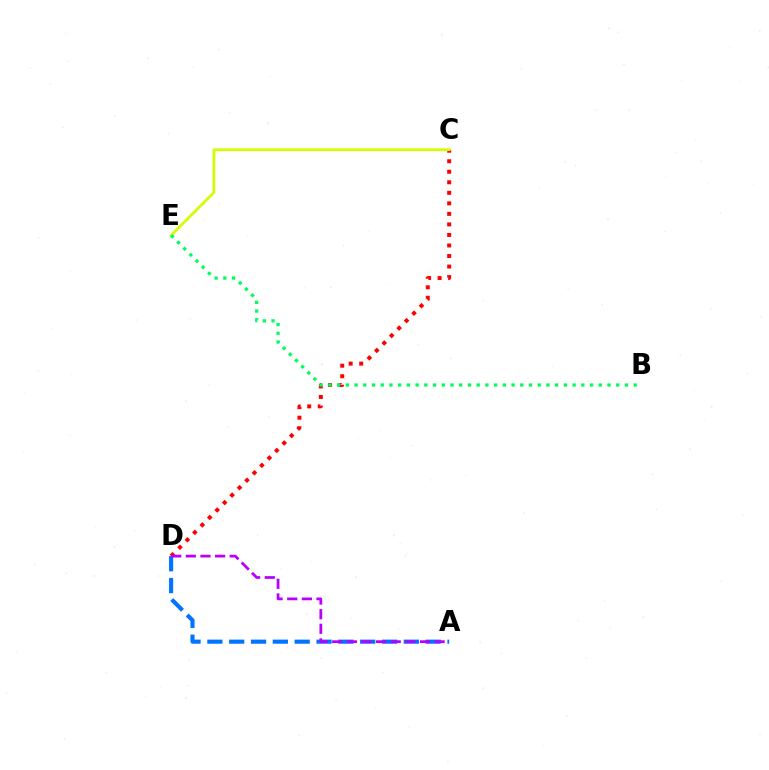{('C', 'D'): [{'color': '#ff0000', 'line_style': 'dotted', 'thickness': 2.86}], ('A', 'D'): [{'color': '#0074ff', 'line_style': 'dashed', 'thickness': 2.97}, {'color': '#b900ff', 'line_style': 'dashed', 'thickness': 1.99}], ('C', 'E'): [{'color': '#d1ff00', 'line_style': 'solid', 'thickness': 1.97}], ('B', 'E'): [{'color': '#00ff5c', 'line_style': 'dotted', 'thickness': 2.37}]}